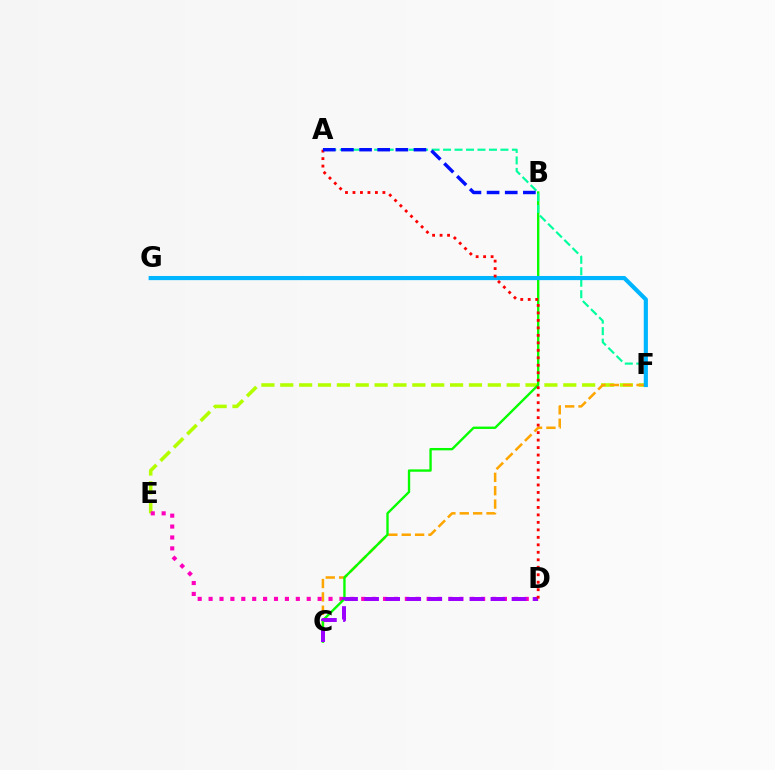{('E', 'F'): [{'color': '#b3ff00', 'line_style': 'dashed', 'thickness': 2.56}], ('C', 'F'): [{'color': '#ffa500', 'line_style': 'dashed', 'thickness': 1.82}], ('D', 'E'): [{'color': '#ff00bd', 'line_style': 'dotted', 'thickness': 2.96}], ('B', 'C'): [{'color': '#08ff00', 'line_style': 'solid', 'thickness': 1.71}], ('C', 'D'): [{'color': '#9b00ff', 'line_style': 'dashed', 'thickness': 2.86}], ('A', 'F'): [{'color': '#00ff9d', 'line_style': 'dashed', 'thickness': 1.56}], ('F', 'G'): [{'color': '#00b5ff', 'line_style': 'solid', 'thickness': 2.99}], ('A', 'D'): [{'color': '#ff0000', 'line_style': 'dotted', 'thickness': 2.03}], ('A', 'B'): [{'color': '#0010ff', 'line_style': 'dashed', 'thickness': 2.47}]}